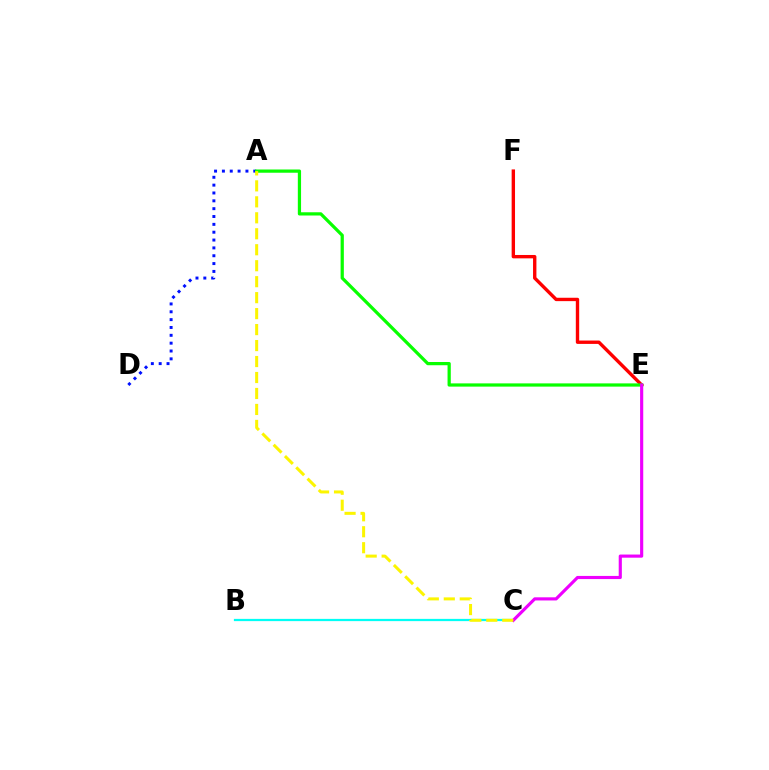{('E', 'F'): [{'color': '#ff0000', 'line_style': 'solid', 'thickness': 2.43}], ('B', 'C'): [{'color': '#00fff6', 'line_style': 'solid', 'thickness': 1.61}], ('A', 'D'): [{'color': '#0010ff', 'line_style': 'dotted', 'thickness': 2.13}], ('A', 'E'): [{'color': '#08ff00', 'line_style': 'solid', 'thickness': 2.33}], ('C', 'E'): [{'color': '#ee00ff', 'line_style': 'solid', 'thickness': 2.26}], ('A', 'C'): [{'color': '#fcf500', 'line_style': 'dashed', 'thickness': 2.17}]}